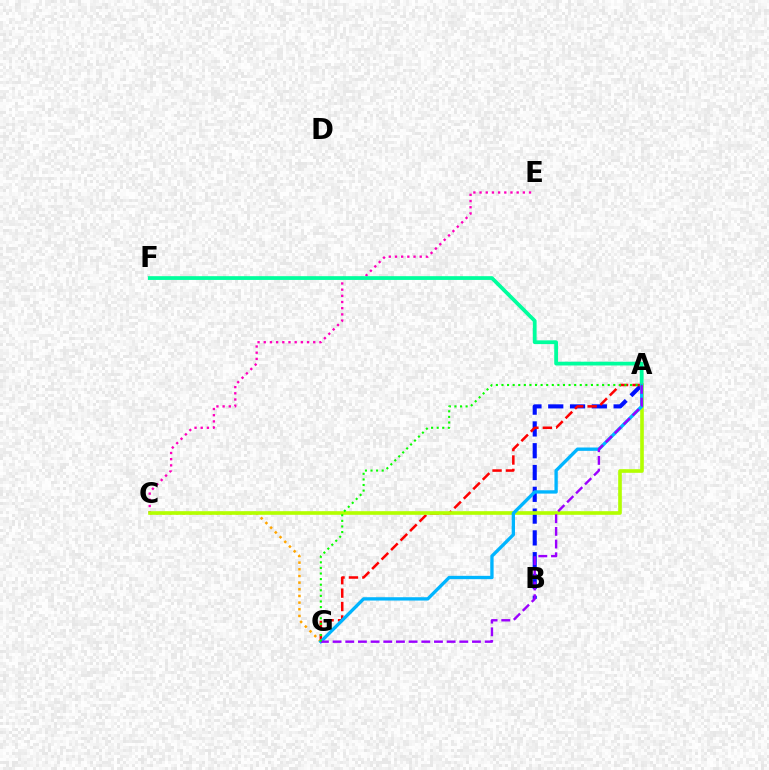{('A', 'B'): [{'color': '#0010ff', 'line_style': 'dashed', 'thickness': 2.96}], ('A', 'G'): [{'color': '#ff0000', 'line_style': 'dashed', 'thickness': 1.82}, {'color': '#00b5ff', 'line_style': 'solid', 'thickness': 2.39}, {'color': '#9b00ff', 'line_style': 'dashed', 'thickness': 1.72}, {'color': '#08ff00', 'line_style': 'dotted', 'thickness': 1.52}], ('C', 'E'): [{'color': '#ff00bd', 'line_style': 'dotted', 'thickness': 1.68}], ('A', 'F'): [{'color': '#00ff9d', 'line_style': 'solid', 'thickness': 2.71}], ('C', 'G'): [{'color': '#ffa500', 'line_style': 'dotted', 'thickness': 1.81}], ('A', 'C'): [{'color': '#b3ff00', 'line_style': 'solid', 'thickness': 2.62}]}